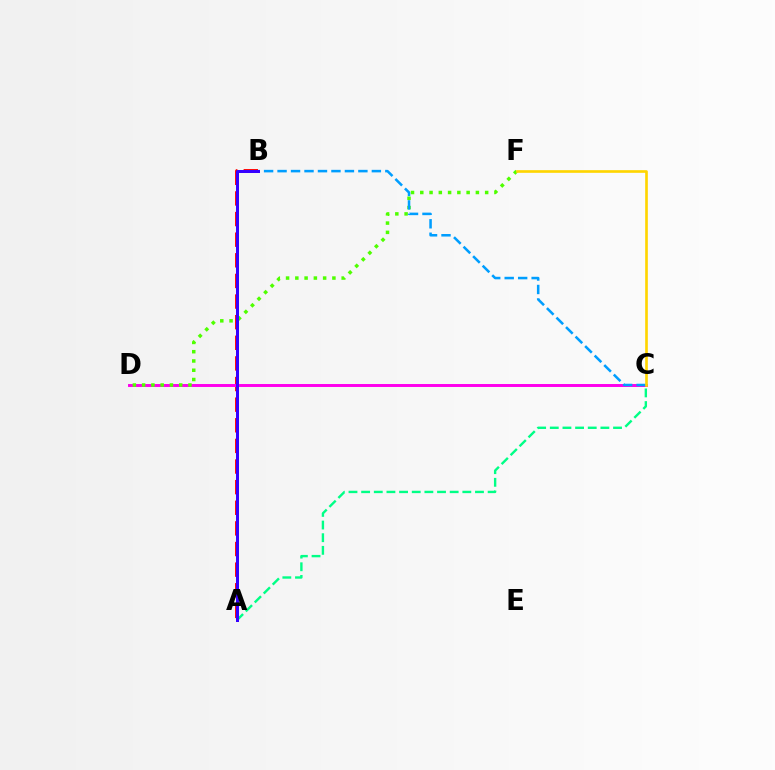{('A', 'C'): [{'color': '#00ff86', 'line_style': 'dashed', 'thickness': 1.72}], ('A', 'B'): [{'color': '#ff0000', 'line_style': 'dashed', 'thickness': 2.8}, {'color': '#3700ff', 'line_style': 'solid', 'thickness': 2.16}], ('C', 'D'): [{'color': '#ff00ed', 'line_style': 'solid', 'thickness': 2.13}], ('D', 'F'): [{'color': '#4fff00', 'line_style': 'dotted', 'thickness': 2.52}], ('B', 'C'): [{'color': '#009eff', 'line_style': 'dashed', 'thickness': 1.83}], ('C', 'F'): [{'color': '#ffd500', 'line_style': 'solid', 'thickness': 1.91}]}